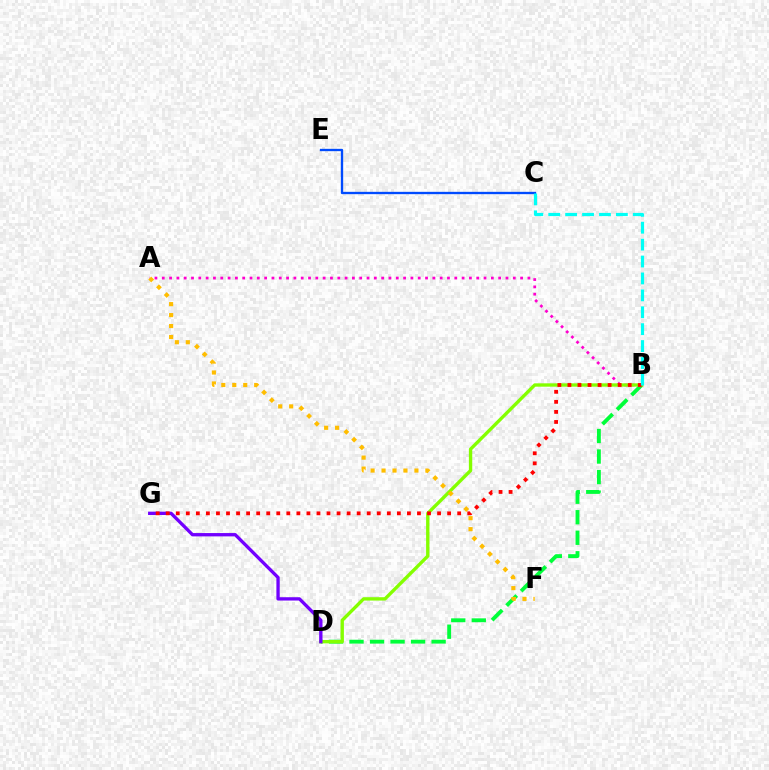{('A', 'B'): [{'color': '#ff00cf', 'line_style': 'dotted', 'thickness': 1.99}], ('B', 'D'): [{'color': '#00ff39', 'line_style': 'dashed', 'thickness': 2.79}, {'color': '#84ff00', 'line_style': 'solid', 'thickness': 2.42}], ('C', 'E'): [{'color': '#004bff', 'line_style': 'solid', 'thickness': 1.68}], ('D', 'G'): [{'color': '#7200ff', 'line_style': 'solid', 'thickness': 2.39}], ('B', 'G'): [{'color': '#ff0000', 'line_style': 'dotted', 'thickness': 2.73}], ('A', 'F'): [{'color': '#ffbd00', 'line_style': 'dotted', 'thickness': 2.98}], ('B', 'C'): [{'color': '#00fff6', 'line_style': 'dashed', 'thickness': 2.3}]}